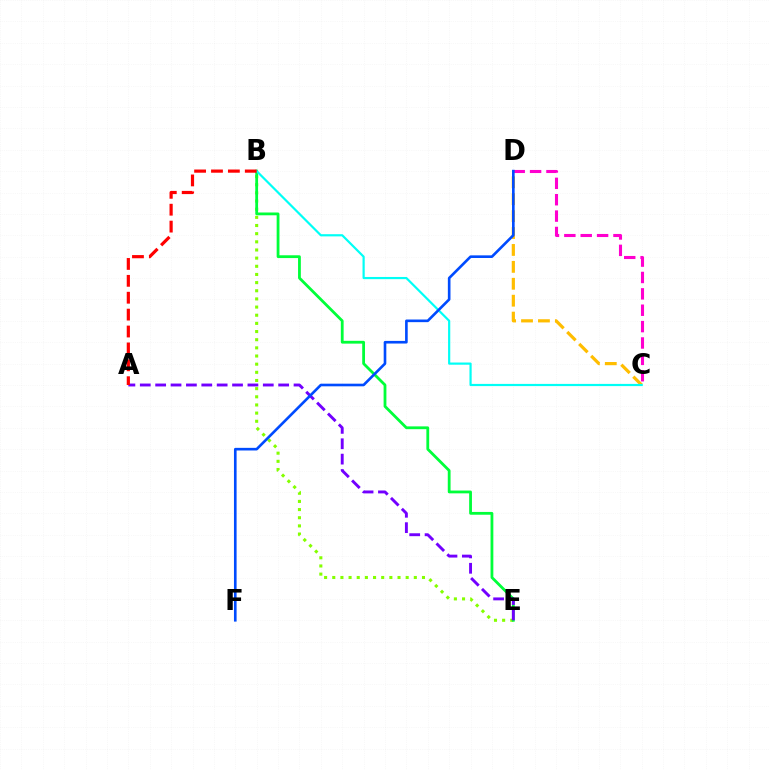{('B', 'E'): [{'color': '#84ff00', 'line_style': 'dotted', 'thickness': 2.22}, {'color': '#00ff39', 'line_style': 'solid', 'thickness': 2.01}], ('C', 'D'): [{'color': '#ffbd00', 'line_style': 'dashed', 'thickness': 2.3}, {'color': '#ff00cf', 'line_style': 'dashed', 'thickness': 2.22}], ('A', 'E'): [{'color': '#7200ff', 'line_style': 'dashed', 'thickness': 2.09}], ('B', 'C'): [{'color': '#00fff6', 'line_style': 'solid', 'thickness': 1.58}], ('A', 'B'): [{'color': '#ff0000', 'line_style': 'dashed', 'thickness': 2.3}], ('D', 'F'): [{'color': '#004bff', 'line_style': 'solid', 'thickness': 1.9}]}